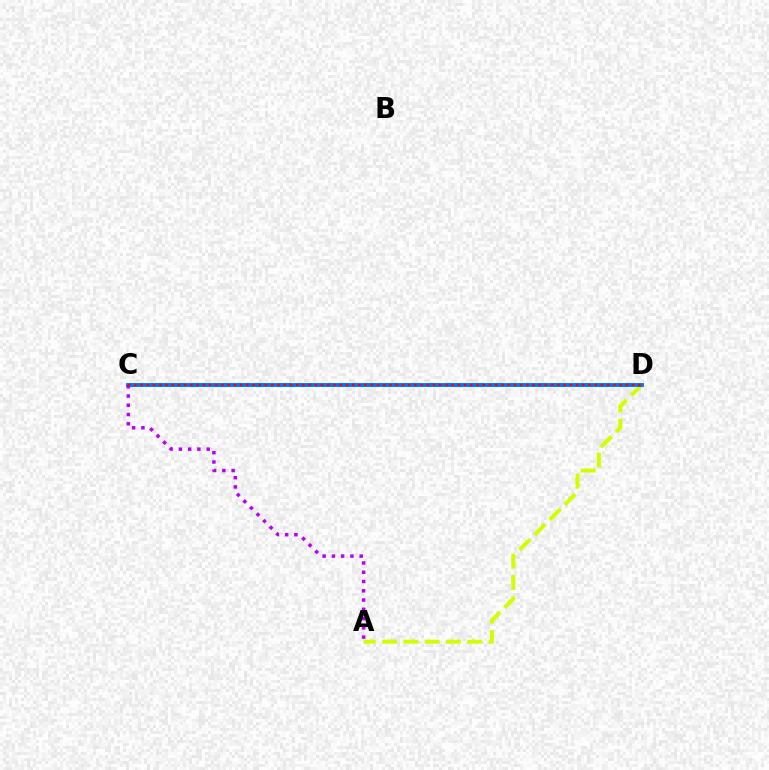{('C', 'D'): [{'color': '#00ff5c', 'line_style': 'dashed', 'thickness': 2.89}, {'color': '#0074ff', 'line_style': 'solid', 'thickness': 2.76}, {'color': '#ff0000', 'line_style': 'dotted', 'thickness': 1.69}], ('A', 'D'): [{'color': '#d1ff00', 'line_style': 'dashed', 'thickness': 2.89}], ('A', 'C'): [{'color': '#b900ff', 'line_style': 'dotted', 'thickness': 2.52}]}